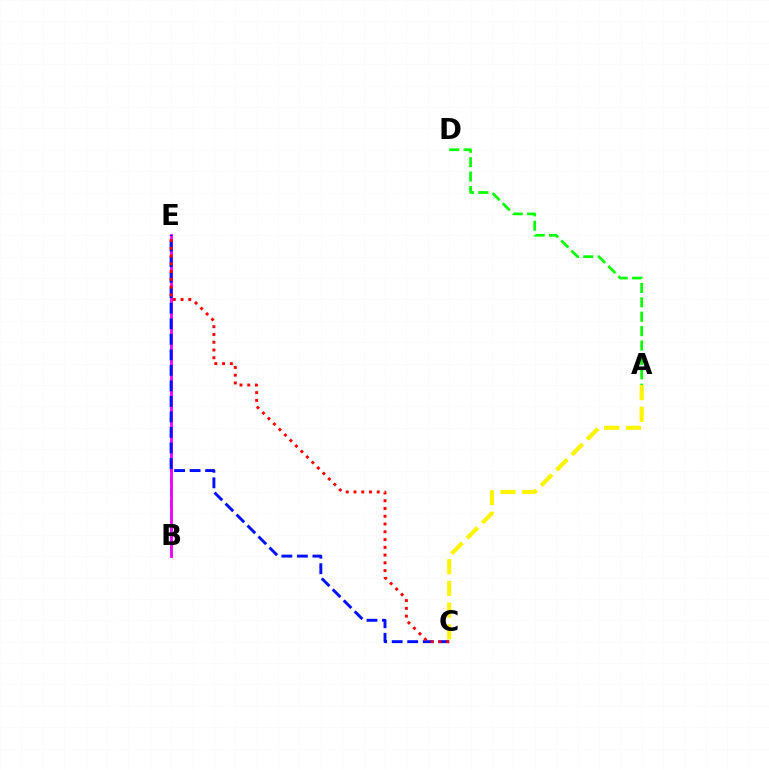{('B', 'E'): [{'color': '#00fff6', 'line_style': 'dashed', 'thickness': 1.62}, {'color': '#ee00ff', 'line_style': 'solid', 'thickness': 2.04}], ('A', 'C'): [{'color': '#fcf500', 'line_style': 'dashed', 'thickness': 2.95}], ('C', 'E'): [{'color': '#0010ff', 'line_style': 'dashed', 'thickness': 2.11}, {'color': '#ff0000', 'line_style': 'dotted', 'thickness': 2.11}], ('A', 'D'): [{'color': '#08ff00', 'line_style': 'dashed', 'thickness': 1.96}]}